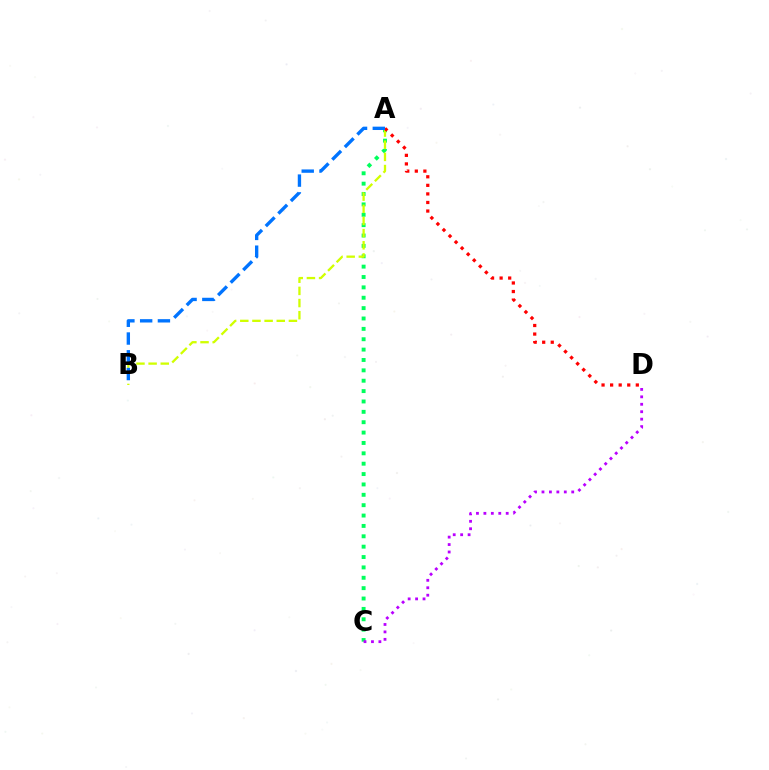{('A', 'C'): [{'color': '#00ff5c', 'line_style': 'dotted', 'thickness': 2.82}], ('A', 'B'): [{'color': '#d1ff00', 'line_style': 'dashed', 'thickness': 1.65}, {'color': '#0074ff', 'line_style': 'dashed', 'thickness': 2.41}], ('C', 'D'): [{'color': '#b900ff', 'line_style': 'dotted', 'thickness': 2.02}], ('A', 'D'): [{'color': '#ff0000', 'line_style': 'dotted', 'thickness': 2.33}]}